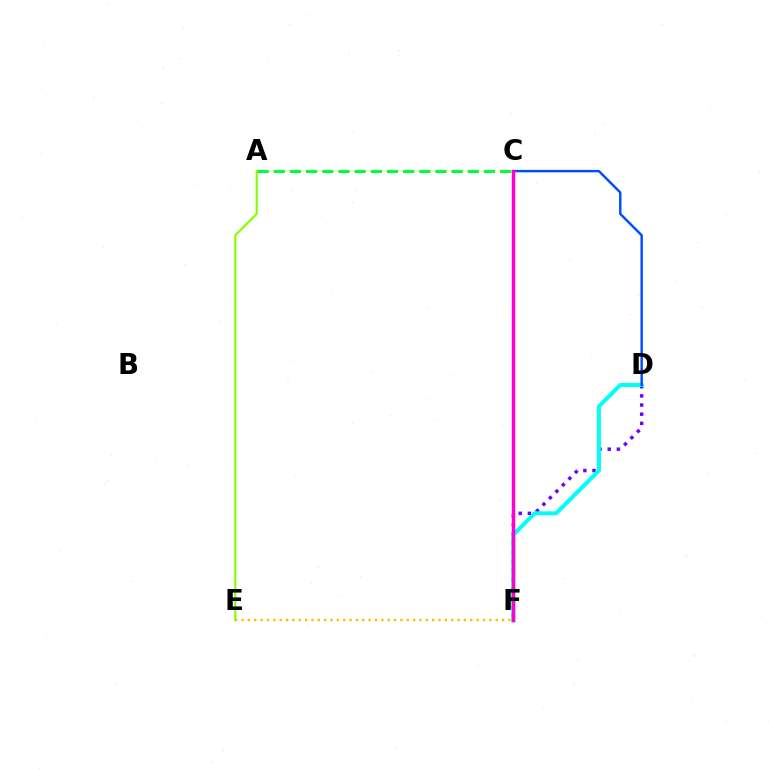{('C', 'F'): [{'color': '#ff0000', 'line_style': 'dotted', 'thickness': 1.94}, {'color': '#ff00cf', 'line_style': 'solid', 'thickness': 2.48}], ('D', 'F'): [{'color': '#7200ff', 'line_style': 'dotted', 'thickness': 2.49}, {'color': '#00fff6', 'line_style': 'solid', 'thickness': 2.91}], ('A', 'E'): [{'color': '#84ff00', 'line_style': 'solid', 'thickness': 1.54}], ('C', 'D'): [{'color': '#004bff', 'line_style': 'solid', 'thickness': 1.74}], ('E', 'F'): [{'color': '#ffbd00', 'line_style': 'dotted', 'thickness': 1.73}], ('A', 'C'): [{'color': '#00ff39', 'line_style': 'dashed', 'thickness': 2.2}]}